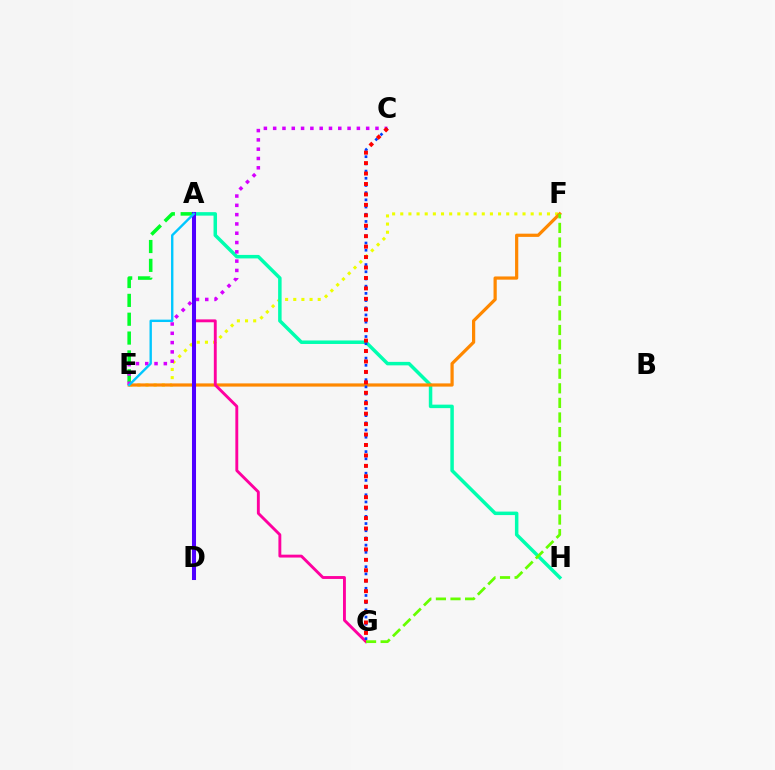{('E', 'F'): [{'color': '#eeff00', 'line_style': 'dotted', 'thickness': 2.21}, {'color': '#ff8800', 'line_style': 'solid', 'thickness': 2.31}], ('A', 'H'): [{'color': '#00ffaf', 'line_style': 'solid', 'thickness': 2.51}], ('A', 'E'): [{'color': '#00ff27', 'line_style': 'dashed', 'thickness': 2.56}, {'color': '#00c7ff', 'line_style': 'solid', 'thickness': 1.72}], ('C', 'E'): [{'color': '#d600ff', 'line_style': 'dotted', 'thickness': 2.53}], ('A', 'G'): [{'color': '#ff00a0', 'line_style': 'solid', 'thickness': 2.08}], ('C', 'G'): [{'color': '#003fff', 'line_style': 'dotted', 'thickness': 1.95}, {'color': '#ff0000', 'line_style': 'dotted', 'thickness': 2.84}], ('F', 'G'): [{'color': '#66ff00', 'line_style': 'dashed', 'thickness': 1.98}], ('A', 'D'): [{'color': '#4f00ff', 'line_style': 'solid', 'thickness': 2.92}]}